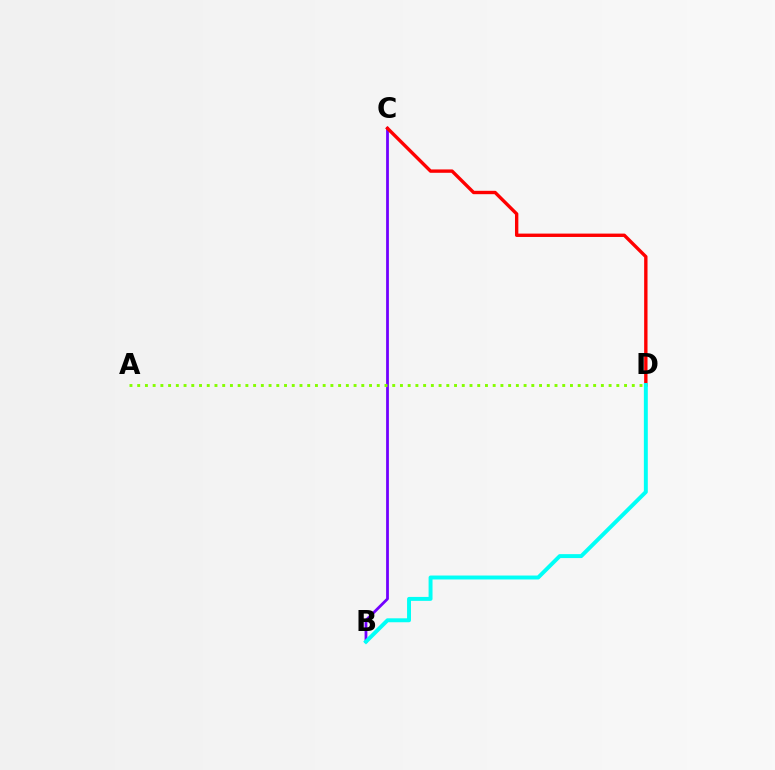{('B', 'C'): [{'color': '#7200ff', 'line_style': 'solid', 'thickness': 2.0}], ('A', 'D'): [{'color': '#84ff00', 'line_style': 'dotted', 'thickness': 2.1}], ('C', 'D'): [{'color': '#ff0000', 'line_style': 'solid', 'thickness': 2.42}], ('B', 'D'): [{'color': '#00fff6', 'line_style': 'solid', 'thickness': 2.83}]}